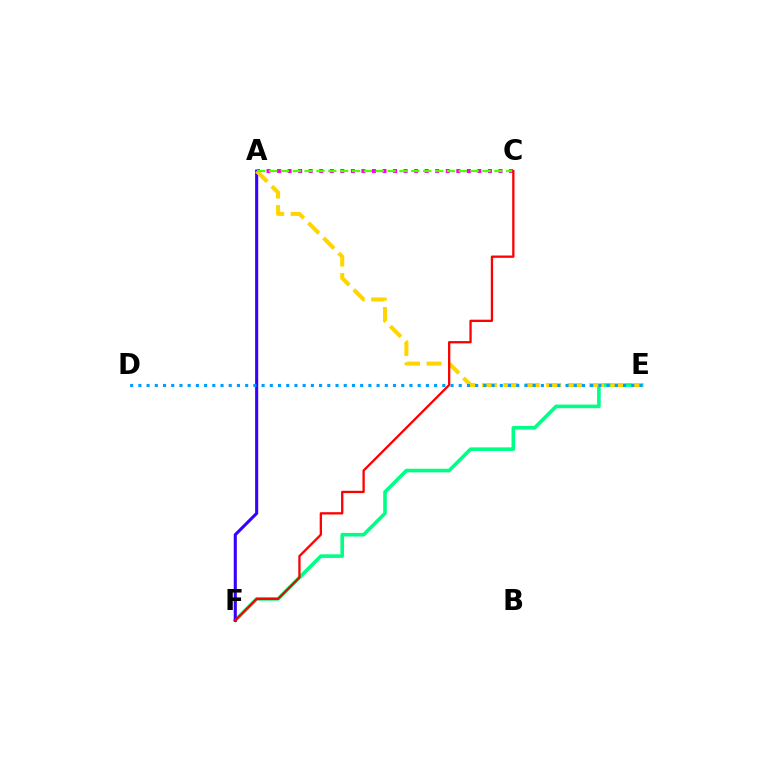{('E', 'F'): [{'color': '#00ff86', 'line_style': 'solid', 'thickness': 2.6}], ('A', 'F'): [{'color': '#3700ff', 'line_style': 'solid', 'thickness': 2.22}], ('A', 'C'): [{'color': '#ff00ed', 'line_style': 'dotted', 'thickness': 2.86}, {'color': '#4fff00', 'line_style': 'dashed', 'thickness': 1.61}], ('A', 'E'): [{'color': '#ffd500', 'line_style': 'dashed', 'thickness': 2.91}], ('D', 'E'): [{'color': '#009eff', 'line_style': 'dotted', 'thickness': 2.23}], ('C', 'F'): [{'color': '#ff0000', 'line_style': 'solid', 'thickness': 1.66}]}